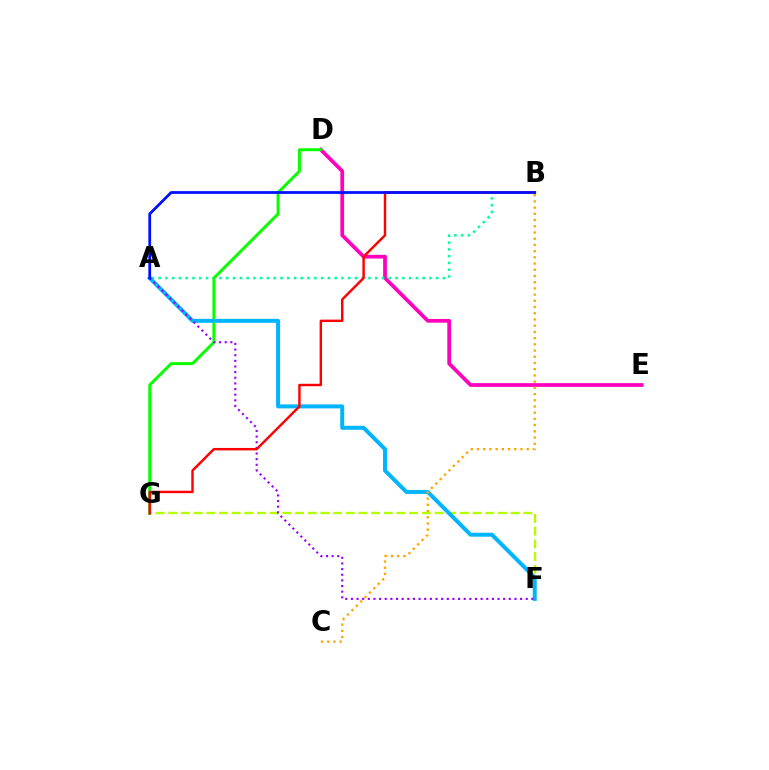{('D', 'E'): [{'color': '#ff00bd', 'line_style': 'solid', 'thickness': 2.68}], ('F', 'G'): [{'color': '#b3ff00', 'line_style': 'dashed', 'thickness': 1.72}], ('A', 'B'): [{'color': '#00ff9d', 'line_style': 'dotted', 'thickness': 1.84}, {'color': '#0010ff', 'line_style': 'solid', 'thickness': 1.99}], ('D', 'G'): [{'color': '#08ff00', 'line_style': 'solid', 'thickness': 2.13}], ('A', 'F'): [{'color': '#00b5ff', 'line_style': 'solid', 'thickness': 2.87}, {'color': '#9b00ff', 'line_style': 'dotted', 'thickness': 1.53}], ('B', 'C'): [{'color': '#ffa500', 'line_style': 'dotted', 'thickness': 1.69}], ('B', 'G'): [{'color': '#ff0000', 'line_style': 'solid', 'thickness': 1.75}]}